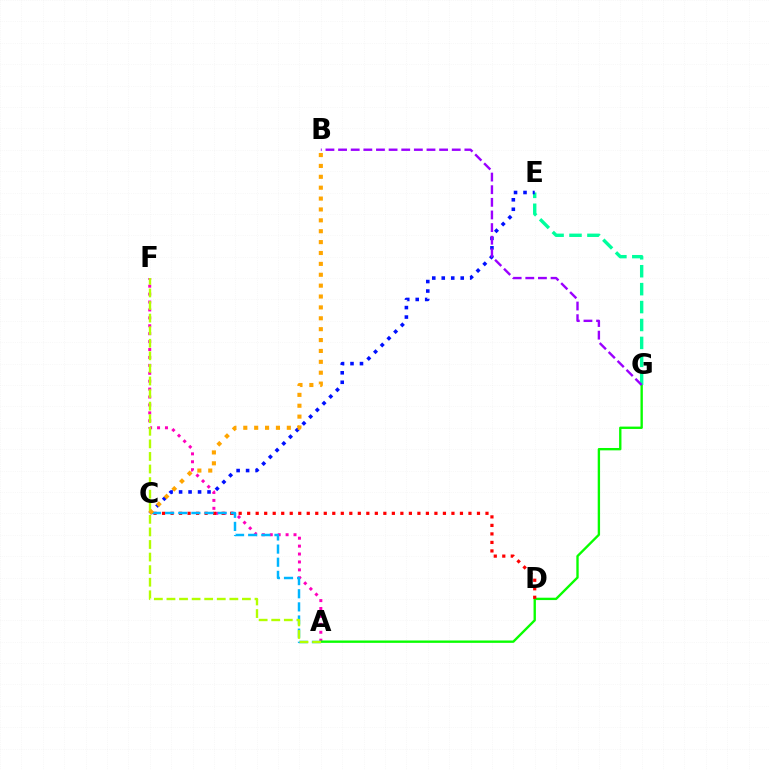{('A', 'F'): [{'color': '#ff00bd', 'line_style': 'dotted', 'thickness': 2.15}, {'color': '#b3ff00', 'line_style': 'dashed', 'thickness': 1.71}], ('A', 'G'): [{'color': '#08ff00', 'line_style': 'solid', 'thickness': 1.7}], ('E', 'G'): [{'color': '#00ff9d', 'line_style': 'dashed', 'thickness': 2.43}], ('C', 'D'): [{'color': '#ff0000', 'line_style': 'dotted', 'thickness': 2.31}], ('A', 'C'): [{'color': '#00b5ff', 'line_style': 'dashed', 'thickness': 1.78}], ('C', 'E'): [{'color': '#0010ff', 'line_style': 'dotted', 'thickness': 2.58}], ('B', 'G'): [{'color': '#9b00ff', 'line_style': 'dashed', 'thickness': 1.72}], ('B', 'C'): [{'color': '#ffa500', 'line_style': 'dotted', 'thickness': 2.96}]}